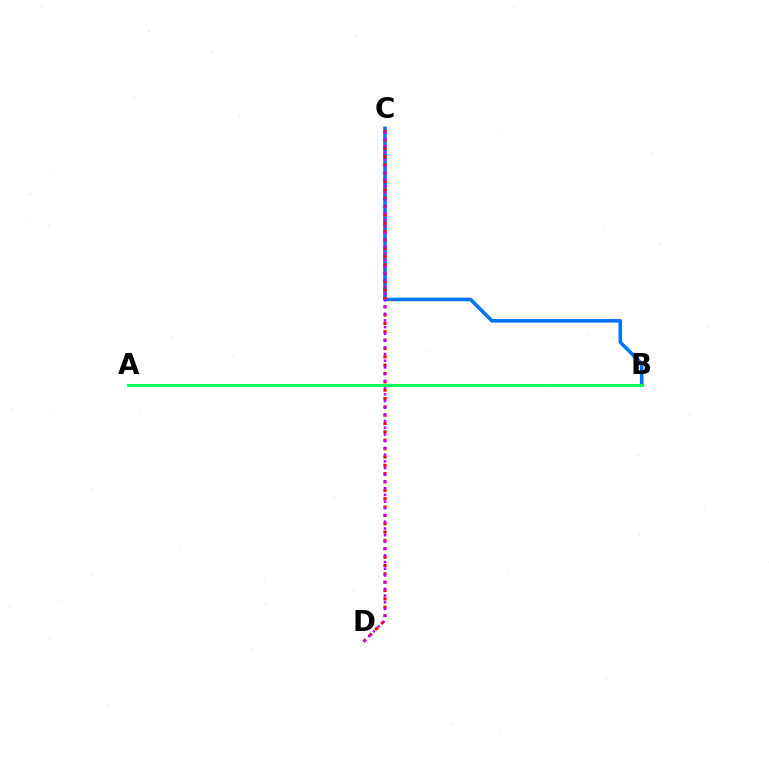{('B', 'C'): [{'color': '#0074ff', 'line_style': 'solid', 'thickness': 2.56}], ('A', 'B'): [{'color': '#d1ff00', 'line_style': 'dotted', 'thickness': 1.5}, {'color': '#00ff5c', 'line_style': 'solid', 'thickness': 2.1}], ('C', 'D'): [{'color': '#ff0000', 'line_style': 'dotted', 'thickness': 2.27}, {'color': '#b900ff', 'line_style': 'dotted', 'thickness': 1.82}]}